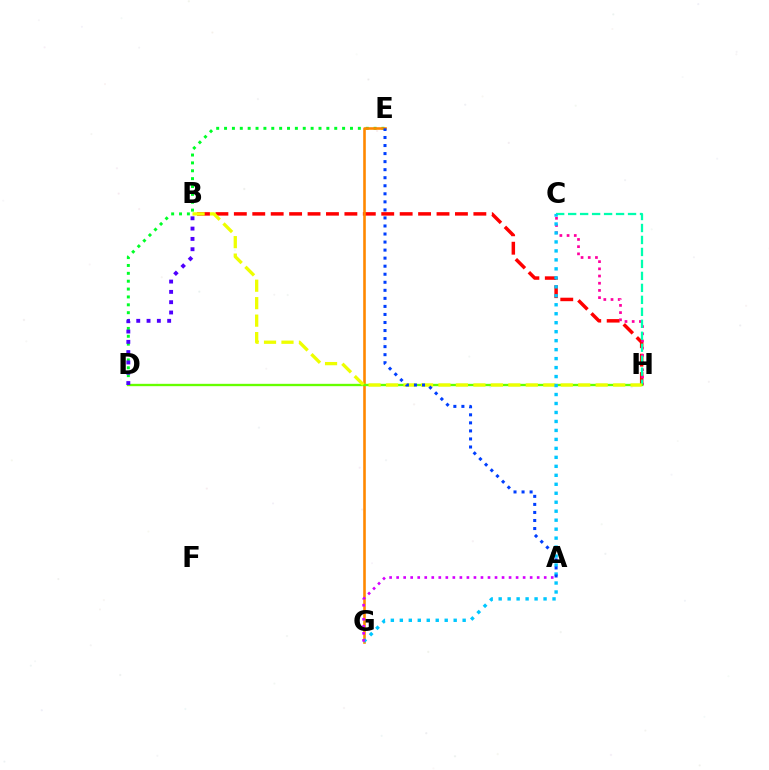{('B', 'H'): [{'color': '#ff0000', 'line_style': 'dashed', 'thickness': 2.5}, {'color': '#eeff00', 'line_style': 'dashed', 'thickness': 2.37}], ('D', 'E'): [{'color': '#00ff27', 'line_style': 'dotted', 'thickness': 2.14}], ('C', 'H'): [{'color': '#ff00a0', 'line_style': 'dotted', 'thickness': 1.96}, {'color': '#00ffaf', 'line_style': 'dashed', 'thickness': 1.63}], ('E', 'G'): [{'color': '#ff8800', 'line_style': 'solid', 'thickness': 1.88}], ('D', 'H'): [{'color': '#66ff00', 'line_style': 'solid', 'thickness': 1.7}], ('B', 'D'): [{'color': '#4f00ff', 'line_style': 'dotted', 'thickness': 2.8}], ('C', 'G'): [{'color': '#00c7ff', 'line_style': 'dotted', 'thickness': 2.44}], ('A', 'E'): [{'color': '#003fff', 'line_style': 'dotted', 'thickness': 2.19}], ('A', 'G'): [{'color': '#d600ff', 'line_style': 'dotted', 'thickness': 1.91}]}